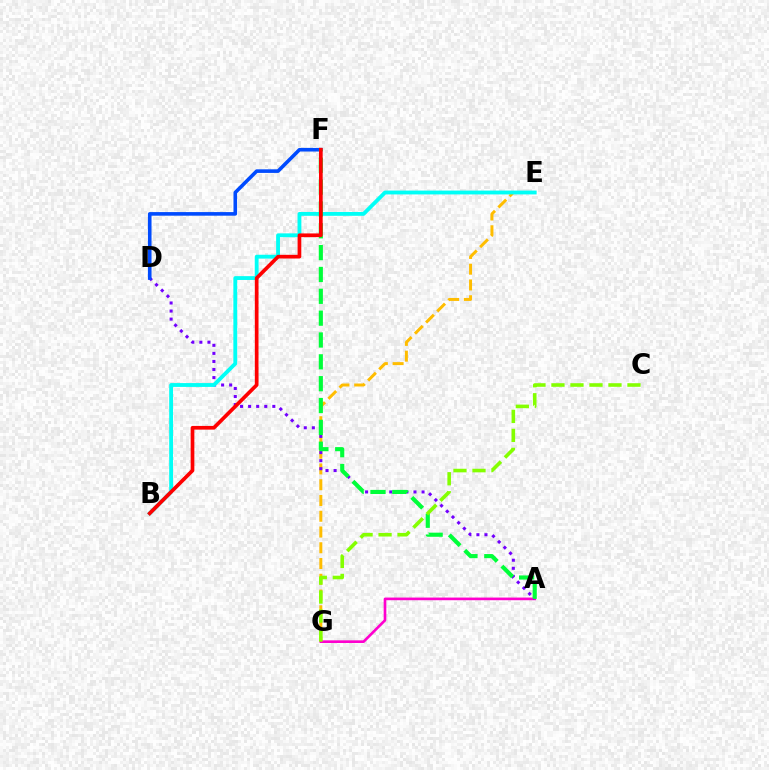{('E', 'G'): [{'color': '#ffbd00', 'line_style': 'dashed', 'thickness': 2.14}], ('A', 'G'): [{'color': '#ff00cf', 'line_style': 'solid', 'thickness': 1.91}], ('A', 'D'): [{'color': '#7200ff', 'line_style': 'dotted', 'thickness': 2.19}], ('D', 'F'): [{'color': '#004bff', 'line_style': 'solid', 'thickness': 2.6}], ('B', 'E'): [{'color': '#00fff6', 'line_style': 'solid', 'thickness': 2.76}], ('A', 'F'): [{'color': '#00ff39', 'line_style': 'dashed', 'thickness': 2.97}], ('C', 'G'): [{'color': '#84ff00', 'line_style': 'dashed', 'thickness': 2.58}], ('B', 'F'): [{'color': '#ff0000', 'line_style': 'solid', 'thickness': 2.66}]}